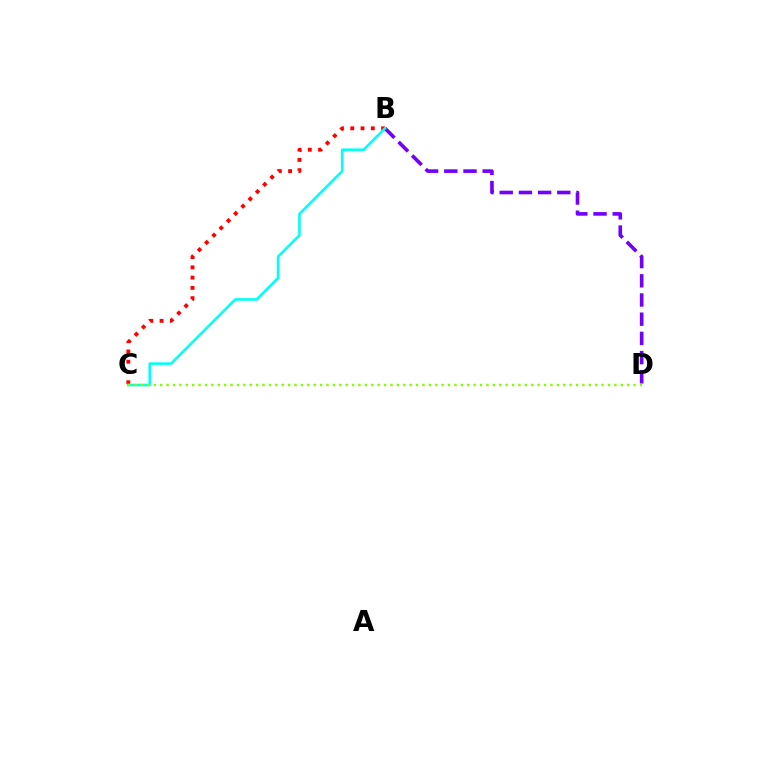{('B', 'C'): [{'color': '#ff0000', 'line_style': 'dotted', 'thickness': 2.79}, {'color': '#00fff6', 'line_style': 'solid', 'thickness': 1.86}], ('B', 'D'): [{'color': '#7200ff', 'line_style': 'dashed', 'thickness': 2.61}], ('C', 'D'): [{'color': '#84ff00', 'line_style': 'dotted', 'thickness': 1.74}]}